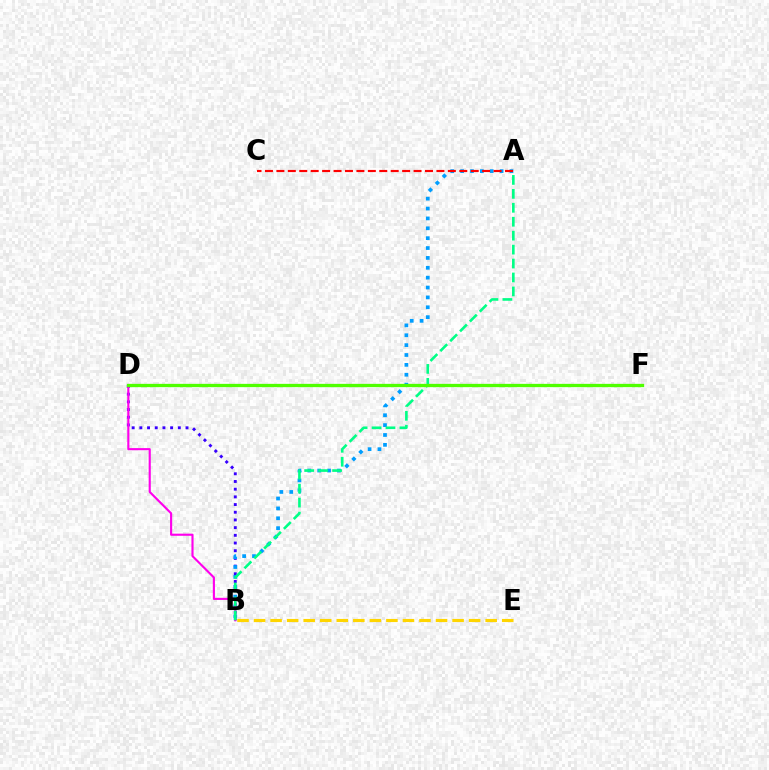{('B', 'D'): [{'color': '#3700ff', 'line_style': 'dotted', 'thickness': 2.09}, {'color': '#ff00ed', 'line_style': 'solid', 'thickness': 1.53}], ('A', 'B'): [{'color': '#009eff', 'line_style': 'dotted', 'thickness': 2.68}, {'color': '#00ff86', 'line_style': 'dashed', 'thickness': 1.89}], ('B', 'E'): [{'color': '#ffd500', 'line_style': 'dashed', 'thickness': 2.25}], ('D', 'F'): [{'color': '#4fff00', 'line_style': 'solid', 'thickness': 2.38}], ('A', 'C'): [{'color': '#ff0000', 'line_style': 'dashed', 'thickness': 1.55}]}